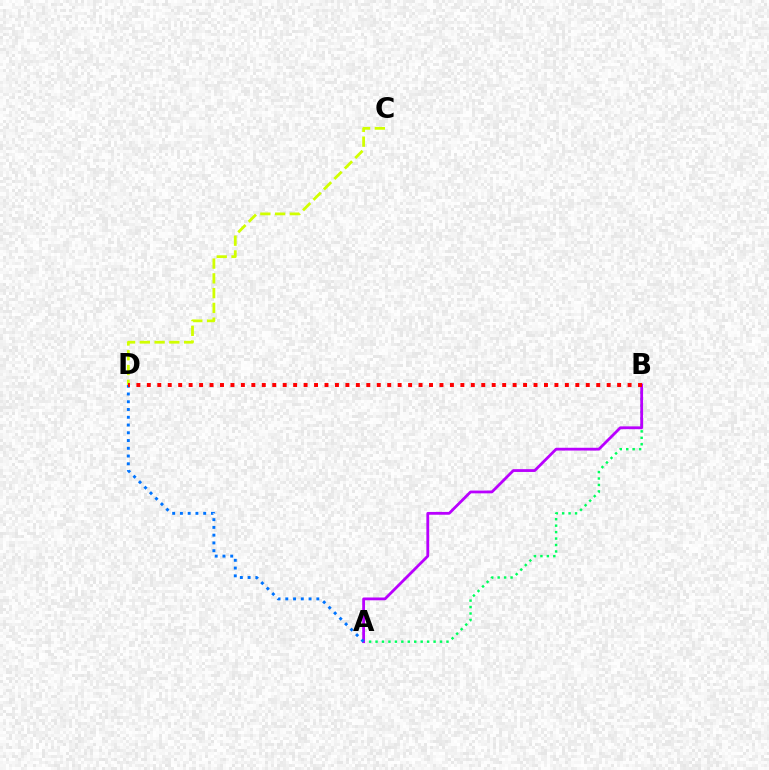{('A', 'B'): [{'color': '#00ff5c', 'line_style': 'dotted', 'thickness': 1.75}, {'color': '#b900ff', 'line_style': 'solid', 'thickness': 2.01}], ('C', 'D'): [{'color': '#d1ff00', 'line_style': 'dashed', 'thickness': 2.01}], ('A', 'D'): [{'color': '#0074ff', 'line_style': 'dotted', 'thickness': 2.11}], ('B', 'D'): [{'color': '#ff0000', 'line_style': 'dotted', 'thickness': 2.84}]}